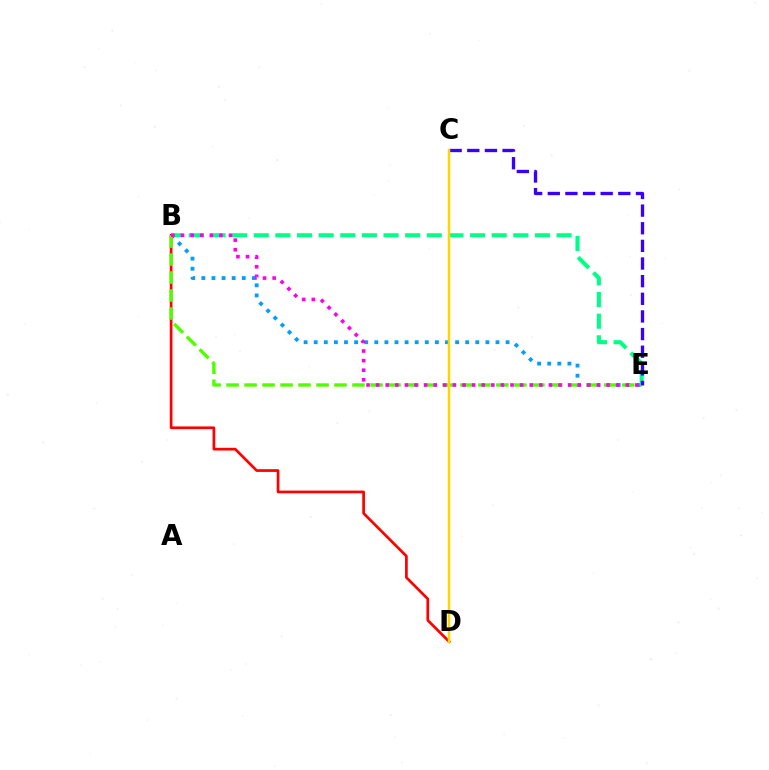{('B', 'E'): [{'color': '#009eff', 'line_style': 'dotted', 'thickness': 2.74}, {'color': '#00ff86', 'line_style': 'dashed', 'thickness': 2.94}, {'color': '#4fff00', 'line_style': 'dashed', 'thickness': 2.44}, {'color': '#ff00ed', 'line_style': 'dotted', 'thickness': 2.61}], ('B', 'D'): [{'color': '#ff0000', 'line_style': 'solid', 'thickness': 1.95}], ('C', 'E'): [{'color': '#3700ff', 'line_style': 'dashed', 'thickness': 2.4}], ('C', 'D'): [{'color': '#ffd500', 'line_style': 'solid', 'thickness': 1.8}]}